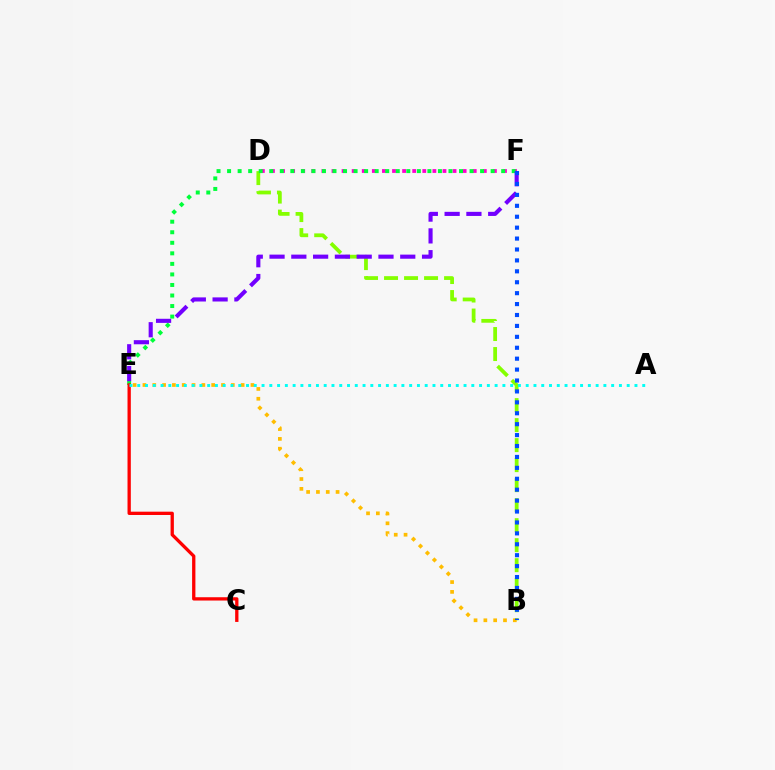{('D', 'F'): [{'color': '#ff00cf', 'line_style': 'dotted', 'thickness': 2.74}], ('B', 'D'): [{'color': '#84ff00', 'line_style': 'dashed', 'thickness': 2.72}], ('E', 'F'): [{'color': '#00ff39', 'line_style': 'dotted', 'thickness': 2.86}, {'color': '#7200ff', 'line_style': 'dashed', 'thickness': 2.96}], ('B', 'E'): [{'color': '#ffbd00', 'line_style': 'dotted', 'thickness': 2.67}], ('C', 'E'): [{'color': '#ff0000', 'line_style': 'solid', 'thickness': 2.38}], ('A', 'E'): [{'color': '#00fff6', 'line_style': 'dotted', 'thickness': 2.11}], ('B', 'F'): [{'color': '#004bff', 'line_style': 'dotted', 'thickness': 2.97}]}